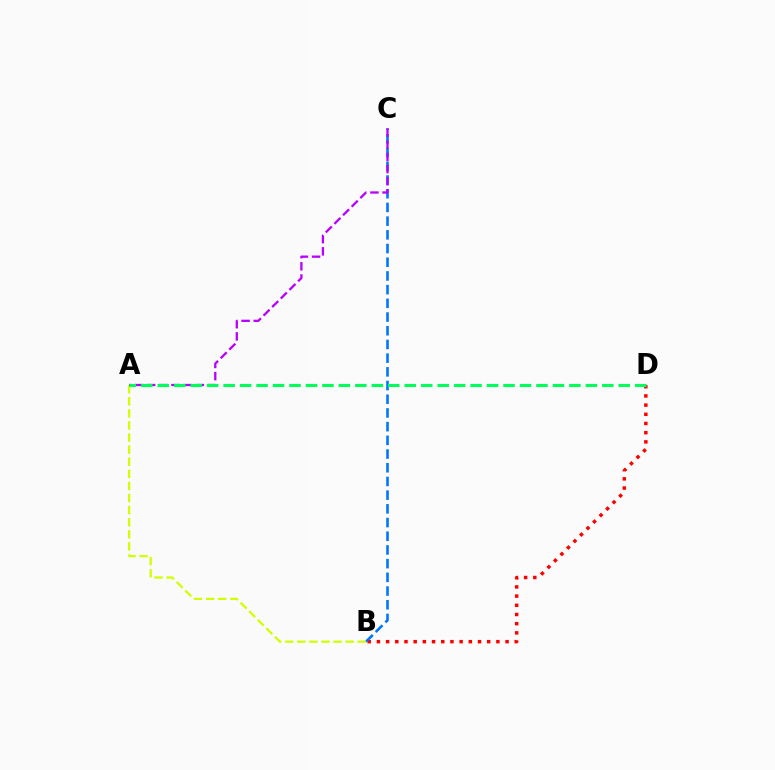{('B', 'D'): [{'color': '#ff0000', 'line_style': 'dotted', 'thickness': 2.5}], ('B', 'C'): [{'color': '#0074ff', 'line_style': 'dashed', 'thickness': 1.86}], ('A', 'B'): [{'color': '#d1ff00', 'line_style': 'dashed', 'thickness': 1.64}], ('A', 'C'): [{'color': '#b900ff', 'line_style': 'dashed', 'thickness': 1.65}], ('A', 'D'): [{'color': '#00ff5c', 'line_style': 'dashed', 'thickness': 2.24}]}